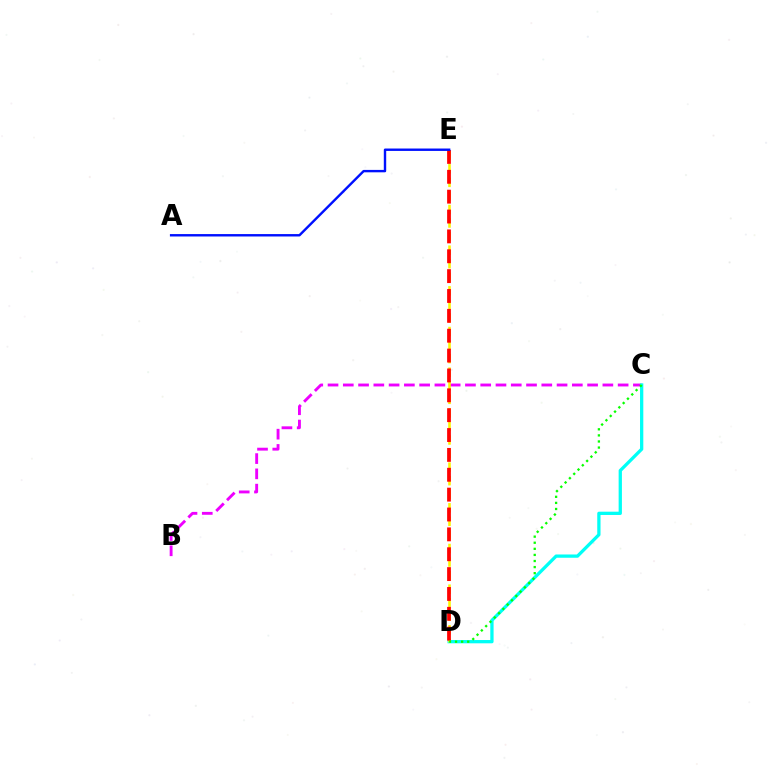{('B', 'C'): [{'color': '#ee00ff', 'line_style': 'dashed', 'thickness': 2.07}], ('C', 'D'): [{'color': '#00fff6', 'line_style': 'solid', 'thickness': 2.36}, {'color': '#08ff00', 'line_style': 'dotted', 'thickness': 1.65}], ('D', 'E'): [{'color': '#fcf500', 'line_style': 'dashed', 'thickness': 1.84}, {'color': '#ff0000', 'line_style': 'dashed', 'thickness': 2.7}], ('A', 'E'): [{'color': '#0010ff', 'line_style': 'solid', 'thickness': 1.73}]}